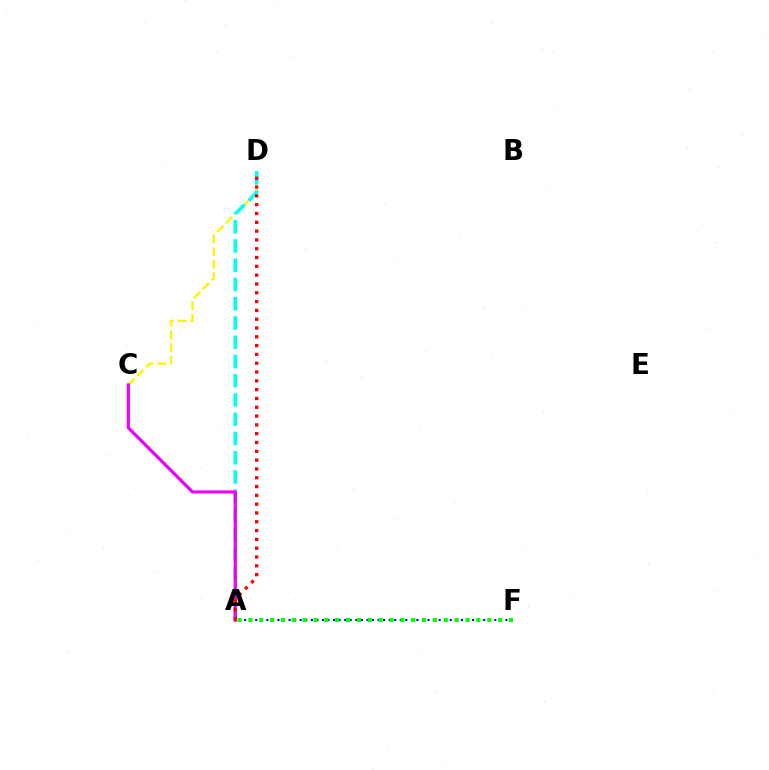{('A', 'F'): [{'color': '#0010ff', 'line_style': 'dotted', 'thickness': 1.51}, {'color': '#08ff00', 'line_style': 'dotted', 'thickness': 2.95}], ('C', 'D'): [{'color': '#fcf500', 'line_style': 'dashed', 'thickness': 1.72}], ('A', 'D'): [{'color': '#00fff6', 'line_style': 'dashed', 'thickness': 2.62}, {'color': '#ff0000', 'line_style': 'dotted', 'thickness': 2.39}], ('A', 'C'): [{'color': '#ee00ff', 'line_style': 'solid', 'thickness': 2.29}]}